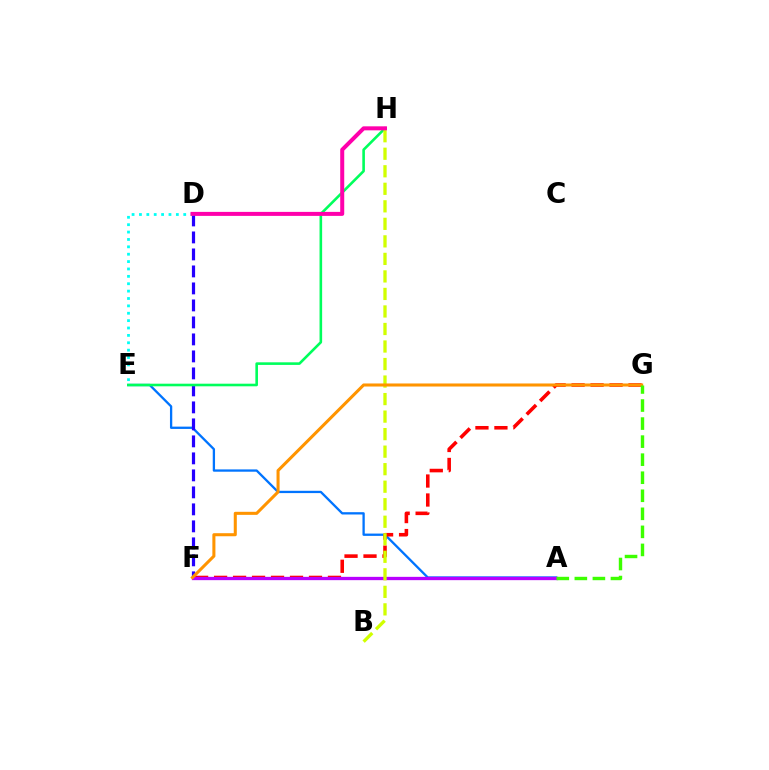{('A', 'E'): [{'color': '#0074ff', 'line_style': 'solid', 'thickness': 1.66}], ('D', 'F'): [{'color': '#2500ff', 'line_style': 'dashed', 'thickness': 2.31}], ('F', 'G'): [{'color': '#ff0000', 'line_style': 'dashed', 'thickness': 2.58}, {'color': '#ff9400', 'line_style': 'solid', 'thickness': 2.2}], ('E', 'H'): [{'color': '#00ff5c', 'line_style': 'solid', 'thickness': 1.88}], ('A', 'F'): [{'color': '#b900ff', 'line_style': 'solid', 'thickness': 2.38}], ('B', 'H'): [{'color': '#d1ff00', 'line_style': 'dashed', 'thickness': 2.38}], ('D', 'E'): [{'color': '#00fff6', 'line_style': 'dotted', 'thickness': 2.01}], ('D', 'H'): [{'color': '#ff00ac', 'line_style': 'solid', 'thickness': 2.88}], ('A', 'G'): [{'color': '#3dff00', 'line_style': 'dashed', 'thickness': 2.45}]}